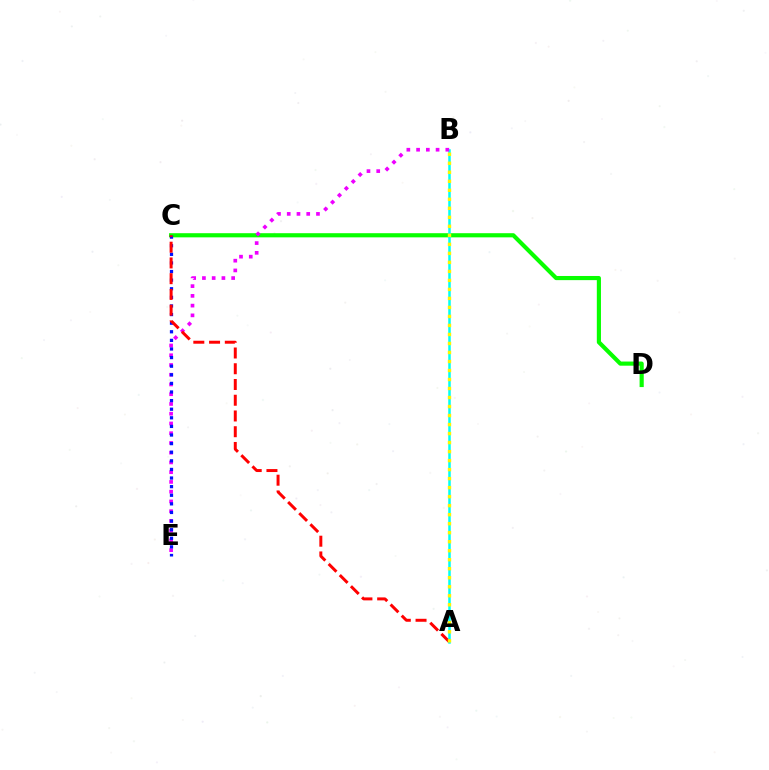{('C', 'D'): [{'color': '#08ff00', 'line_style': 'solid', 'thickness': 2.99}], ('A', 'B'): [{'color': '#00fff6', 'line_style': 'solid', 'thickness': 1.81}, {'color': '#fcf500', 'line_style': 'dotted', 'thickness': 2.45}], ('B', 'E'): [{'color': '#ee00ff', 'line_style': 'dotted', 'thickness': 2.65}], ('C', 'E'): [{'color': '#0010ff', 'line_style': 'dotted', 'thickness': 2.34}], ('A', 'C'): [{'color': '#ff0000', 'line_style': 'dashed', 'thickness': 2.14}]}